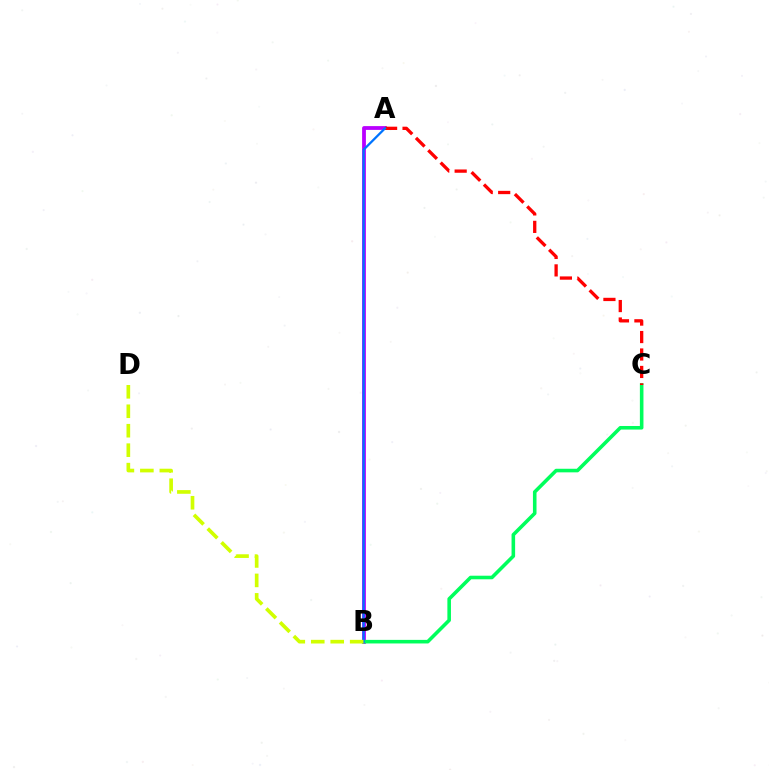{('A', 'B'): [{'color': '#b900ff', 'line_style': 'solid', 'thickness': 2.73}, {'color': '#0074ff', 'line_style': 'solid', 'thickness': 1.63}], ('B', 'C'): [{'color': '#00ff5c', 'line_style': 'solid', 'thickness': 2.58}], ('A', 'C'): [{'color': '#ff0000', 'line_style': 'dashed', 'thickness': 2.37}], ('B', 'D'): [{'color': '#d1ff00', 'line_style': 'dashed', 'thickness': 2.64}]}